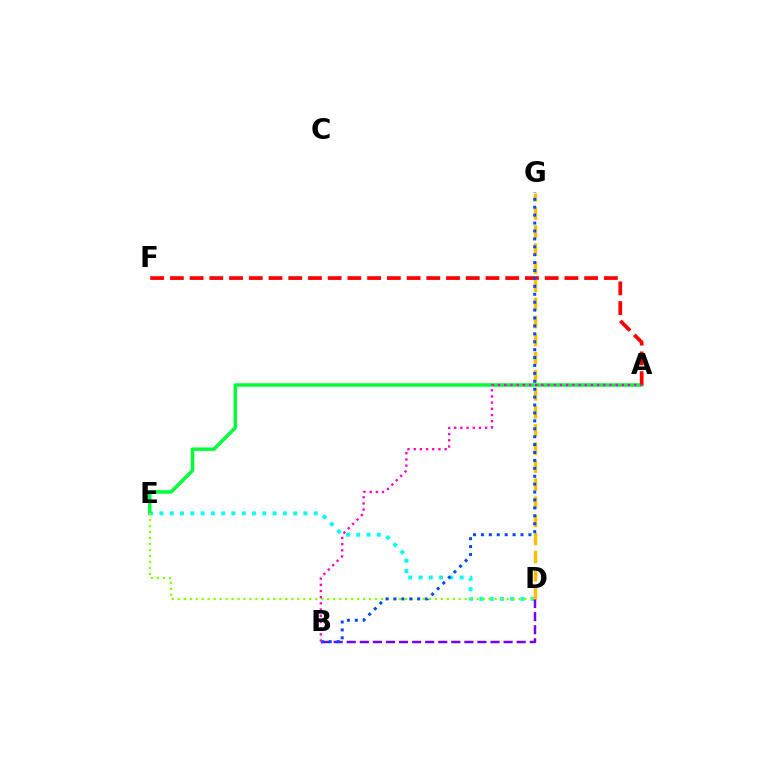{('D', 'E'): [{'color': '#00fff6', 'line_style': 'dotted', 'thickness': 2.79}, {'color': '#84ff00', 'line_style': 'dotted', 'thickness': 1.62}], ('A', 'E'): [{'color': '#00ff39', 'line_style': 'solid', 'thickness': 2.52}], ('A', 'F'): [{'color': '#ff0000', 'line_style': 'dashed', 'thickness': 2.68}], ('B', 'D'): [{'color': '#7200ff', 'line_style': 'dashed', 'thickness': 1.78}], ('D', 'G'): [{'color': '#ffbd00', 'line_style': 'dashed', 'thickness': 2.46}], ('B', 'G'): [{'color': '#004bff', 'line_style': 'dotted', 'thickness': 2.15}], ('A', 'B'): [{'color': '#ff00cf', 'line_style': 'dotted', 'thickness': 1.68}]}